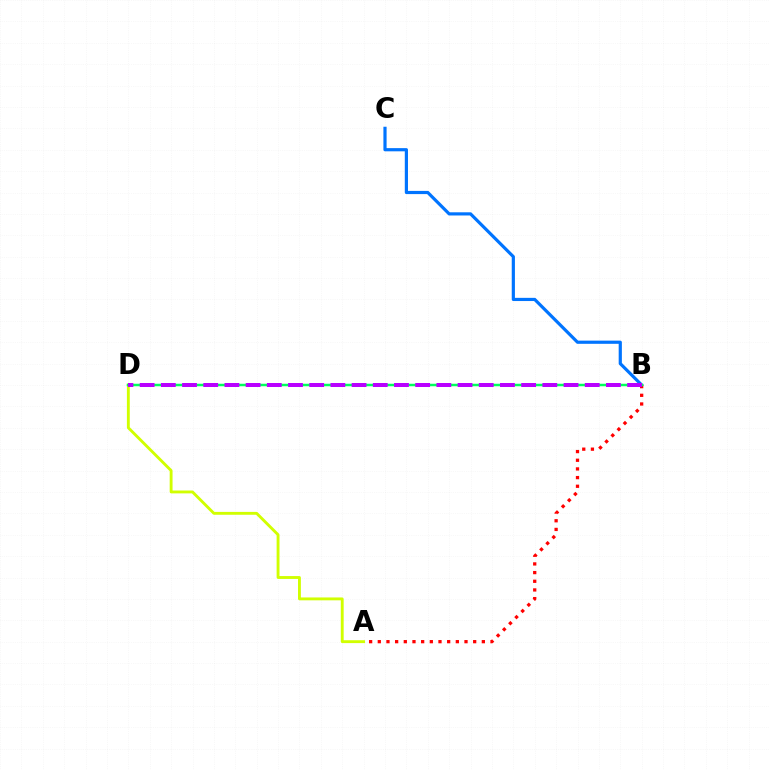{('A', 'D'): [{'color': '#d1ff00', 'line_style': 'solid', 'thickness': 2.07}], ('B', 'C'): [{'color': '#0074ff', 'line_style': 'solid', 'thickness': 2.29}], ('A', 'B'): [{'color': '#ff0000', 'line_style': 'dotted', 'thickness': 2.36}], ('B', 'D'): [{'color': '#00ff5c', 'line_style': 'solid', 'thickness': 1.8}, {'color': '#b900ff', 'line_style': 'dashed', 'thickness': 2.88}]}